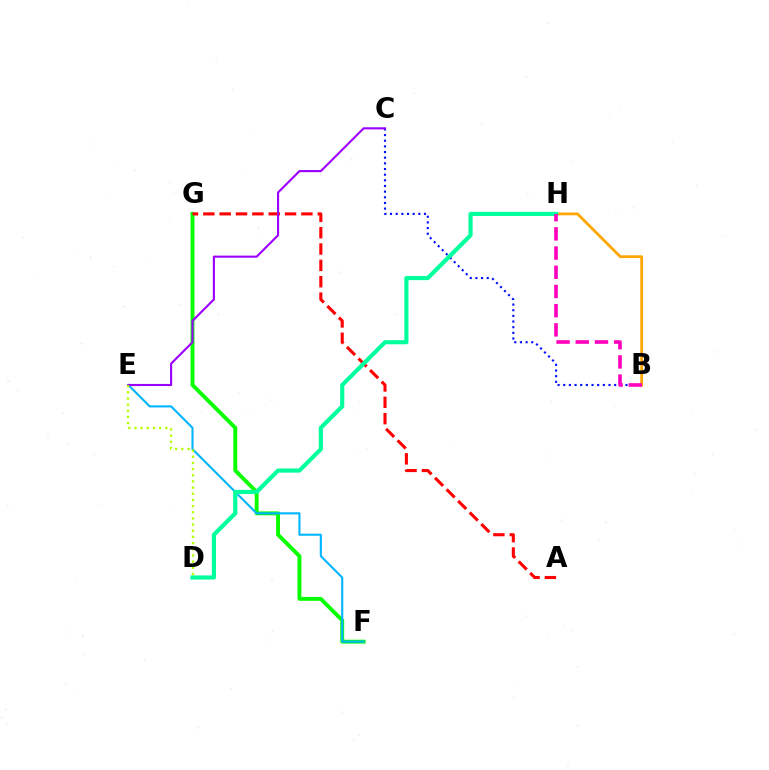{('F', 'G'): [{'color': '#08ff00', 'line_style': 'solid', 'thickness': 2.8}], ('B', 'H'): [{'color': '#ffa500', 'line_style': 'solid', 'thickness': 1.99}, {'color': '#ff00bd', 'line_style': 'dashed', 'thickness': 2.61}], ('E', 'F'): [{'color': '#00b5ff', 'line_style': 'solid', 'thickness': 1.51}], ('B', 'C'): [{'color': '#0010ff', 'line_style': 'dotted', 'thickness': 1.54}], ('A', 'G'): [{'color': '#ff0000', 'line_style': 'dashed', 'thickness': 2.22}], ('C', 'E'): [{'color': '#9b00ff', 'line_style': 'solid', 'thickness': 1.53}], ('D', 'H'): [{'color': '#00ff9d', 'line_style': 'solid', 'thickness': 2.99}], ('D', 'E'): [{'color': '#b3ff00', 'line_style': 'dotted', 'thickness': 1.67}]}